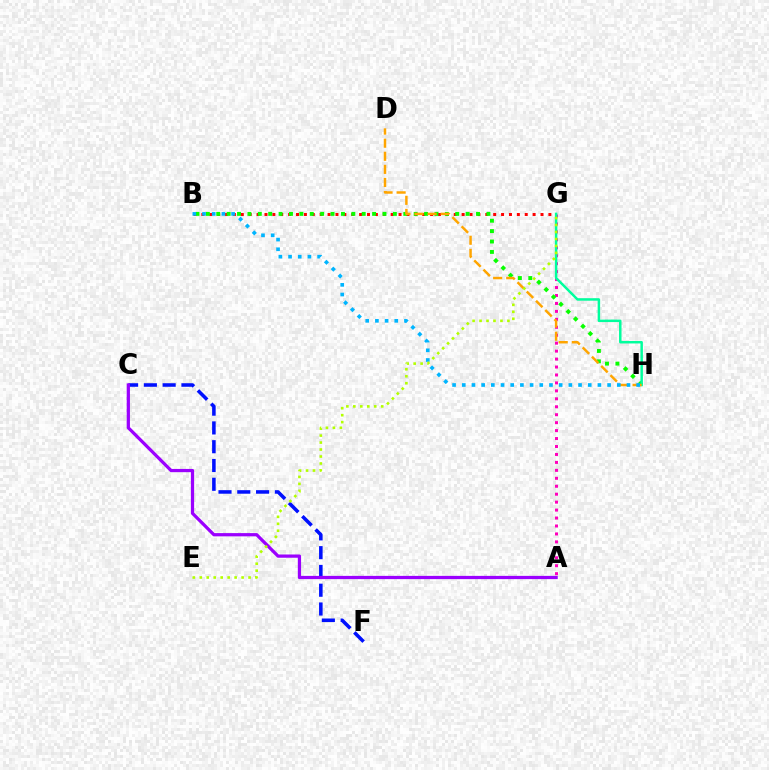{('A', 'G'): [{'color': '#ff00bd', 'line_style': 'dotted', 'thickness': 2.16}], ('B', 'G'): [{'color': '#ff0000', 'line_style': 'dotted', 'thickness': 2.14}], ('B', 'H'): [{'color': '#08ff00', 'line_style': 'dotted', 'thickness': 2.82}, {'color': '#00b5ff', 'line_style': 'dotted', 'thickness': 2.63}], ('G', 'H'): [{'color': '#00ff9d', 'line_style': 'solid', 'thickness': 1.78}], ('D', 'H'): [{'color': '#ffa500', 'line_style': 'dashed', 'thickness': 1.78}], ('C', 'F'): [{'color': '#0010ff', 'line_style': 'dashed', 'thickness': 2.55}], ('A', 'C'): [{'color': '#9b00ff', 'line_style': 'solid', 'thickness': 2.34}], ('E', 'G'): [{'color': '#b3ff00', 'line_style': 'dotted', 'thickness': 1.89}]}